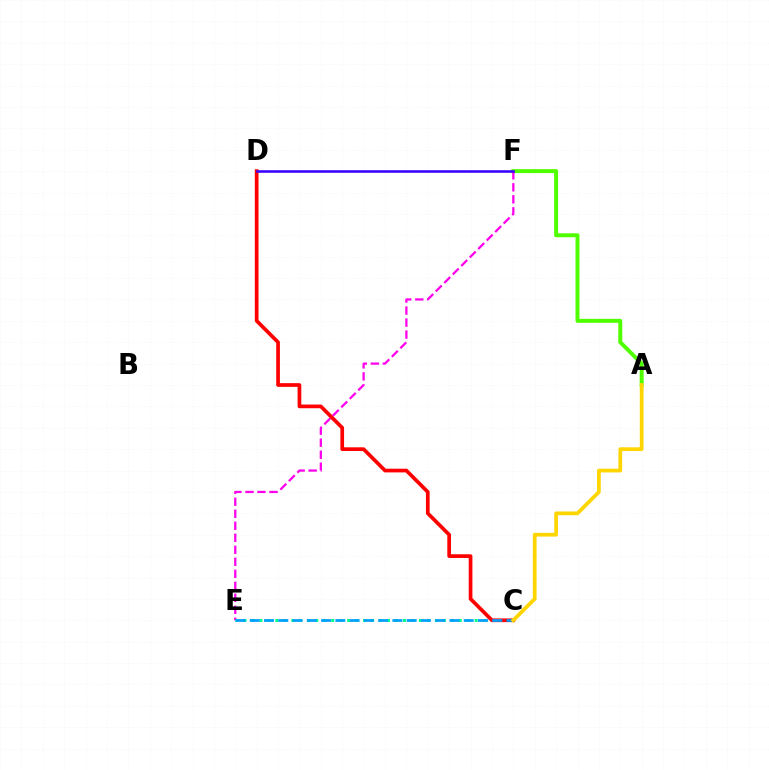{('A', 'F'): [{'color': '#4fff00', 'line_style': 'solid', 'thickness': 2.85}], ('E', 'F'): [{'color': '#ff00ed', 'line_style': 'dashed', 'thickness': 1.63}], ('C', 'E'): [{'color': '#00ff86', 'line_style': 'dotted', 'thickness': 2.17}, {'color': '#009eff', 'line_style': 'dashed', 'thickness': 1.94}], ('C', 'D'): [{'color': '#ff0000', 'line_style': 'solid', 'thickness': 2.67}], ('A', 'C'): [{'color': '#ffd500', 'line_style': 'solid', 'thickness': 2.69}], ('D', 'F'): [{'color': '#3700ff', 'line_style': 'solid', 'thickness': 1.84}]}